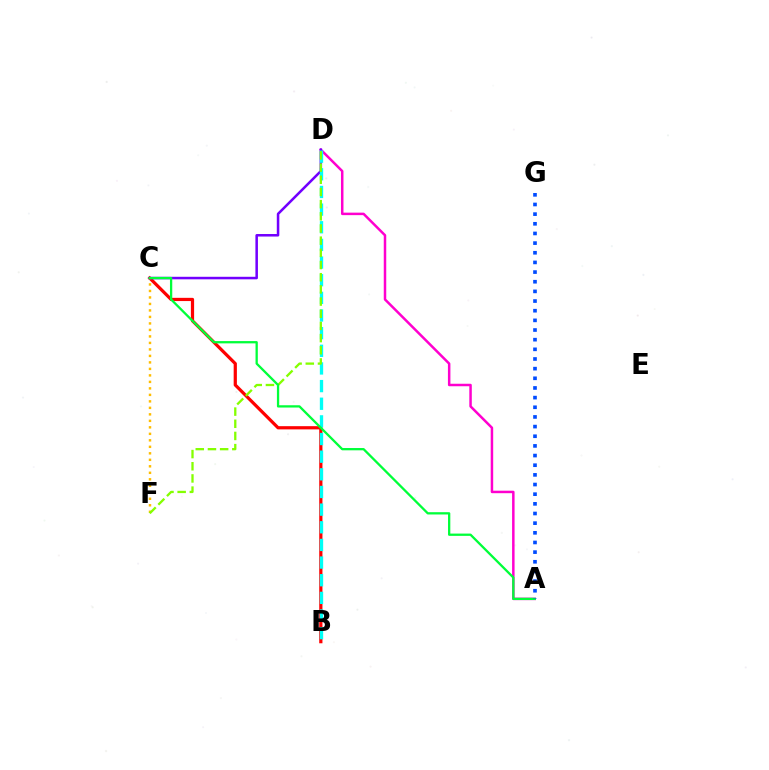{('B', 'C'): [{'color': '#ff0000', 'line_style': 'solid', 'thickness': 2.32}], ('A', 'D'): [{'color': '#ff00cf', 'line_style': 'solid', 'thickness': 1.8}], ('C', 'D'): [{'color': '#7200ff', 'line_style': 'solid', 'thickness': 1.82}], ('C', 'F'): [{'color': '#ffbd00', 'line_style': 'dotted', 'thickness': 1.76}], ('B', 'D'): [{'color': '#00fff6', 'line_style': 'dashed', 'thickness': 2.4}], ('D', 'F'): [{'color': '#84ff00', 'line_style': 'dashed', 'thickness': 1.65}], ('A', 'C'): [{'color': '#00ff39', 'line_style': 'solid', 'thickness': 1.65}], ('A', 'G'): [{'color': '#004bff', 'line_style': 'dotted', 'thickness': 2.62}]}